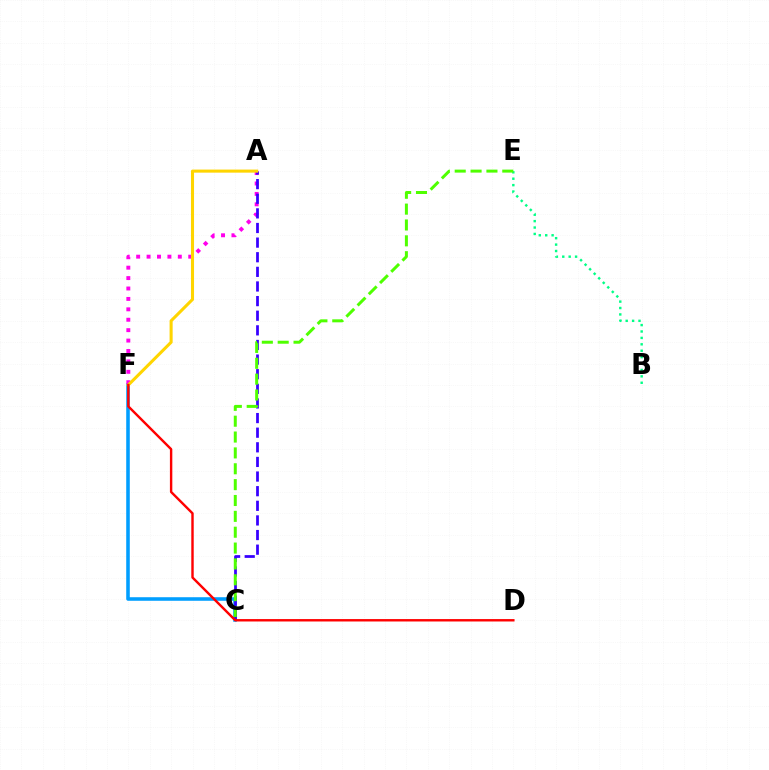{('C', 'F'): [{'color': '#009eff', 'line_style': 'solid', 'thickness': 2.56}], ('A', 'F'): [{'color': '#ff00ed', 'line_style': 'dotted', 'thickness': 2.83}, {'color': '#ffd500', 'line_style': 'solid', 'thickness': 2.21}], ('A', 'C'): [{'color': '#3700ff', 'line_style': 'dashed', 'thickness': 1.99}], ('B', 'E'): [{'color': '#00ff86', 'line_style': 'dotted', 'thickness': 1.74}], ('D', 'F'): [{'color': '#ff0000', 'line_style': 'solid', 'thickness': 1.74}], ('C', 'E'): [{'color': '#4fff00', 'line_style': 'dashed', 'thickness': 2.15}]}